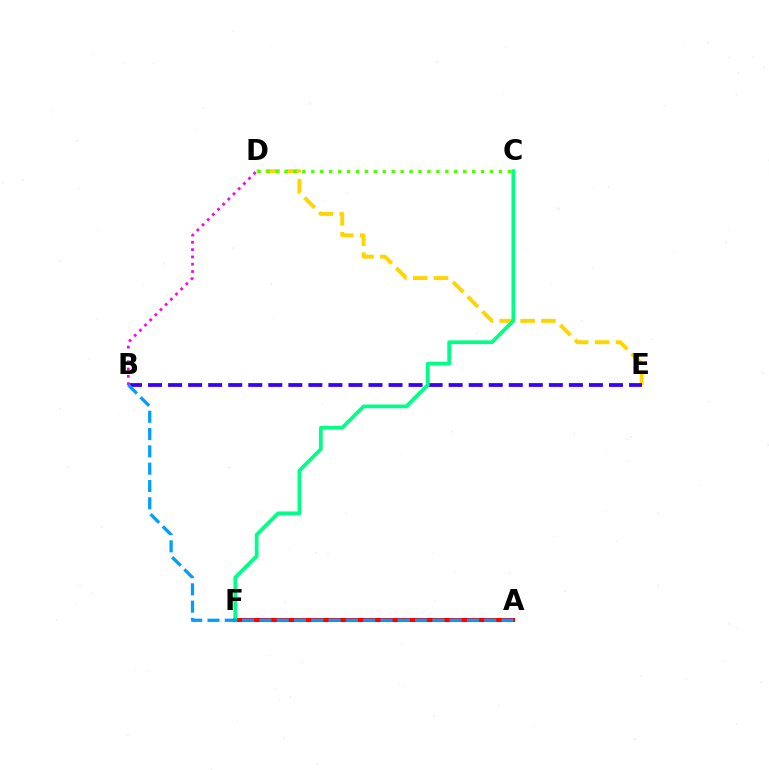{('D', 'E'): [{'color': '#ffd500', 'line_style': 'dashed', 'thickness': 2.83}], ('B', 'E'): [{'color': '#3700ff', 'line_style': 'dashed', 'thickness': 2.72}], ('B', 'D'): [{'color': '#ff00ed', 'line_style': 'dotted', 'thickness': 1.98}], ('A', 'F'): [{'color': '#ff0000', 'line_style': 'solid', 'thickness': 2.91}], ('C', 'D'): [{'color': '#4fff00', 'line_style': 'dotted', 'thickness': 2.43}], ('C', 'F'): [{'color': '#00ff86', 'line_style': 'solid', 'thickness': 2.69}], ('A', 'B'): [{'color': '#009eff', 'line_style': 'dashed', 'thickness': 2.35}]}